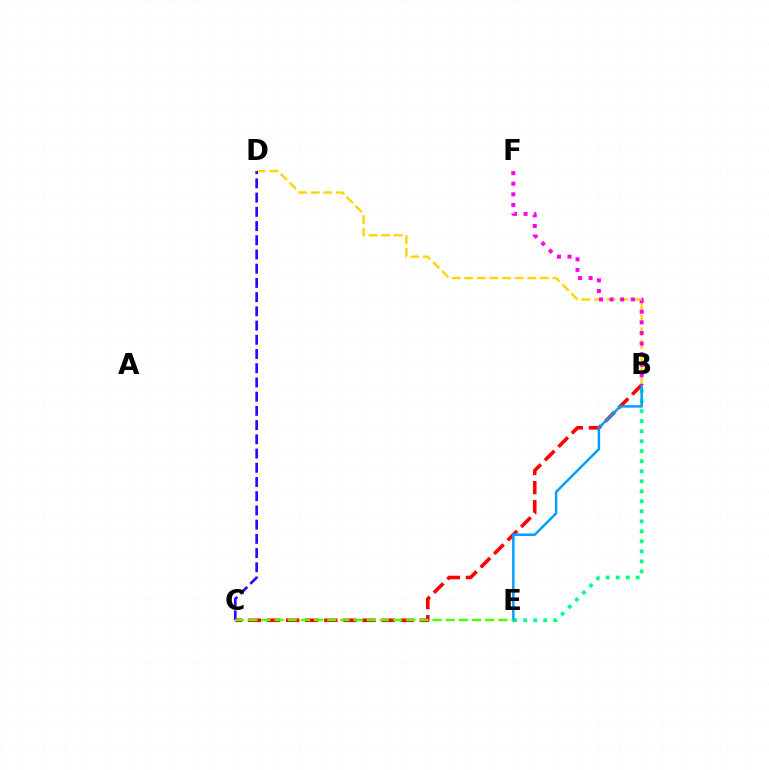{('B', 'D'): [{'color': '#ffd500', 'line_style': 'dashed', 'thickness': 1.71}], ('B', 'C'): [{'color': '#ff0000', 'line_style': 'dashed', 'thickness': 2.59}], ('C', 'D'): [{'color': '#3700ff', 'line_style': 'dashed', 'thickness': 1.93}], ('B', 'E'): [{'color': '#00ff86', 'line_style': 'dotted', 'thickness': 2.72}, {'color': '#009eff', 'line_style': 'solid', 'thickness': 1.78}], ('C', 'E'): [{'color': '#4fff00', 'line_style': 'dashed', 'thickness': 1.79}], ('B', 'F'): [{'color': '#ff00ed', 'line_style': 'dotted', 'thickness': 2.88}]}